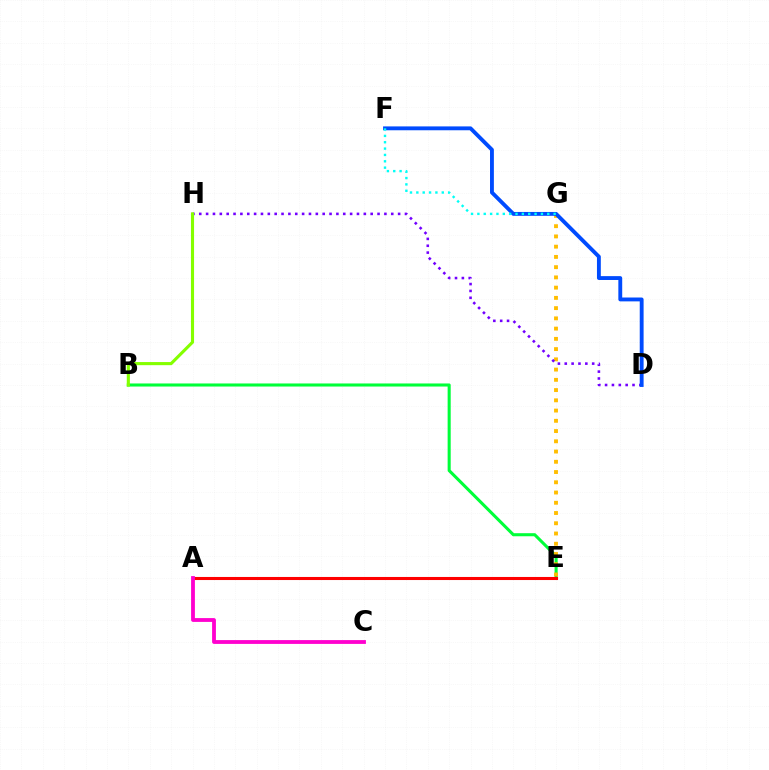{('B', 'E'): [{'color': '#00ff39', 'line_style': 'solid', 'thickness': 2.21}], ('E', 'G'): [{'color': '#ffbd00', 'line_style': 'dotted', 'thickness': 2.78}], ('D', 'H'): [{'color': '#7200ff', 'line_style': 'dotted', 'thickness': 1.86}], ('A', 'E'): [{'color': '#ff0000', 'line_style': 'solid', 'thickness': 2.21}], ('B', 'H'): [{'color': '#84ff00', 'line_style': 'solid', 'thickness': 2.24}], ('A', 'C'): [{'color': '#ff00cf', 'line_style': 'solid', 'thickness': 2.75}], ('D', 'F'): [{'color': '#004bff', 'line_style': 'solid', 'thickness': 2.78}], ('F', 'G'): [{'color': '#00fff6', 'line_style': 'dotted', 'thickness': 1.73}]}